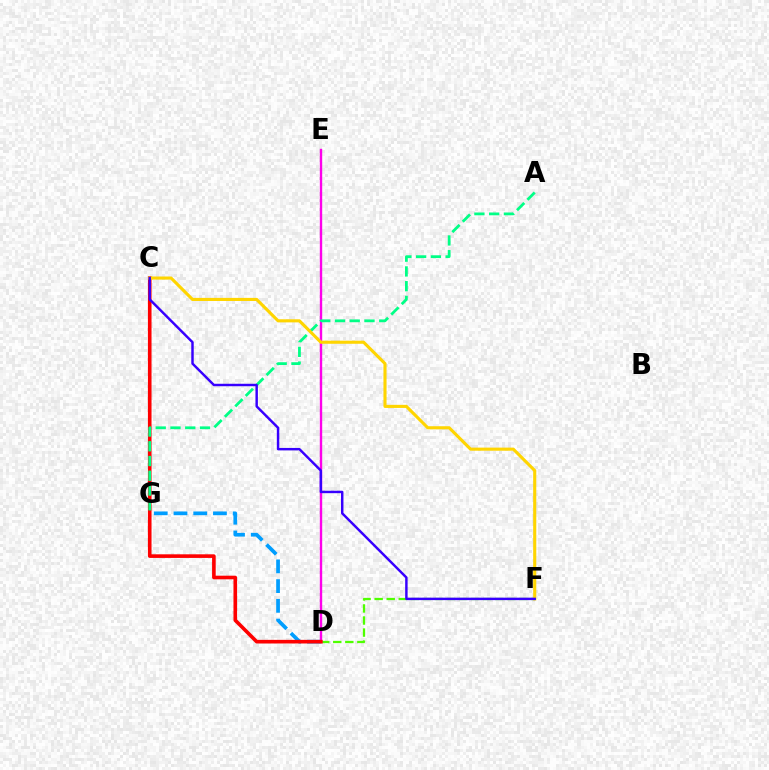{('D', 'G'): [{'color': '#009eff', 'line_style': 'dashed', 'thickness': 2.68}], ('D', 'F'): [{'color': '#4fff00', 'line_style': 'dashed', 'thickness': 1.64}], ('D', 'E'): [{'color': '#ff00ed', 'line_style': 'solid', 'thickness': 1.72}], ('C', 'D'): [{'color': '#ff0000', 'line_style': 'solid', 'thickness': 2.6}], ('A', 'G'): [{'color': '#00ff86', 'line_style': 'dashed', 'thickness': 2.0}], ('C', 'F'): [{'color': '#ffd500', 'line_style': 'solid', 'thickness': 2.24}, {'color': '#3700ff', 'line_style': 'solid', 'thickness': 1.76}]}